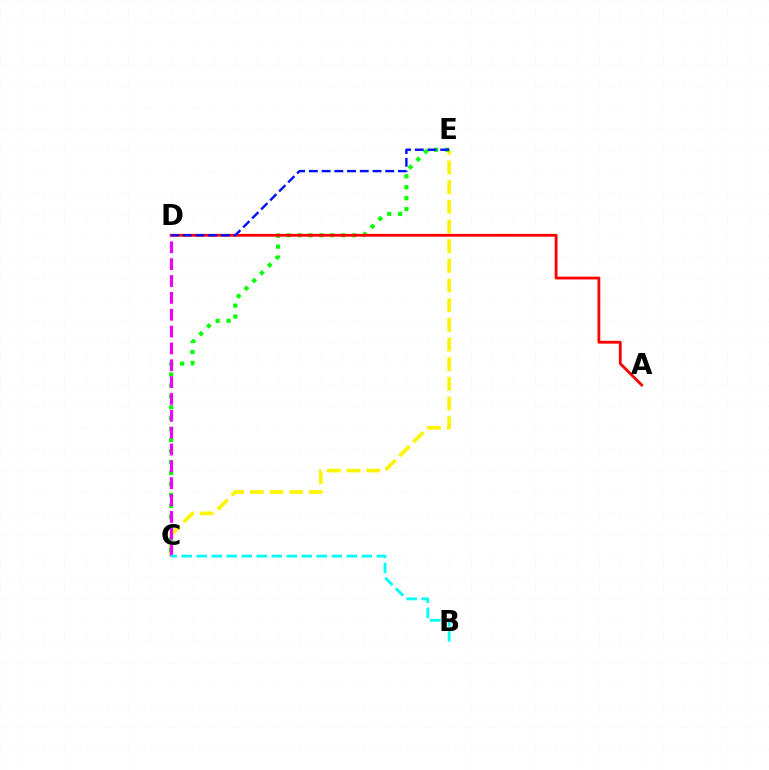{('C', 'E'): [{'color': '#fcf500', 'line_style': 'dashed', 'thickness': 2.67}, {'color': '#08ff00', 'line_style': 'dotted', 'thickness': 2.98}], ('A', 'D'): [{'color': '#ff0000', 'line_style': 'solid', 'thickness': 2.03}], ('D', 'E'): [{'color': '#0010ff', 'line_style': 'dashed', 'thickness': 1.73}], ('C', 'D'): [{'color': '#ee00ff', 'line_style': 'dashed', 'thickness': 2.29}], ('B', 'C'): [{'color': '#00fff6', 'line_style': 'dashed', 'thickness': 2.04}]}